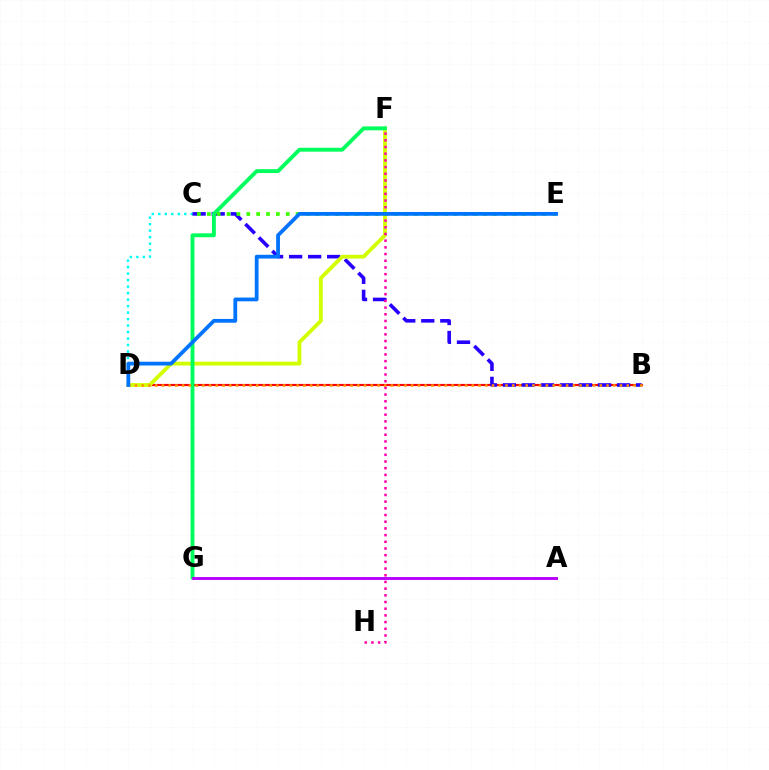{('C', 'D'): [{'color': '#00fff6', 'line_style': 'dotted', 'thickness': 1.76}], ('B', 'D'): [{'color': '#ff0000', 'line_style': 'solid', 'thickness': 1.56}, {'color': '#ff9400', 'line_style': 'dotted', 'thickness': 1.83}], ('B', 'C'): [{'color': '#2500ff', 'line_style': 'dashed', 'thickness': 2.59}], ('D', 'F'): [{'color': '#d1ff00', 'line_style': 'solid', 'thickness': 2.75}], ('F', 'H'): [{'color': '#ff00ac', 'line_style': 'dotted', 'thickness': 1.82}], ('F', 'G'): [{'color': '#00ff5c', 'line_style': 'solid', 'thickness': 2.79}], ('C', 'E'): [{'color': '#3dff00', 'line_style': 'dotted', 'thickness': 2.68}], ('D', 'E'): [{'color': '#0074ff', 'line_style': 'solid', 'thickness': 2.72}], ('A', 'G'): [{'color': '#b900ff', 'line_style': 'solid', 'thickness': 2.09}]}